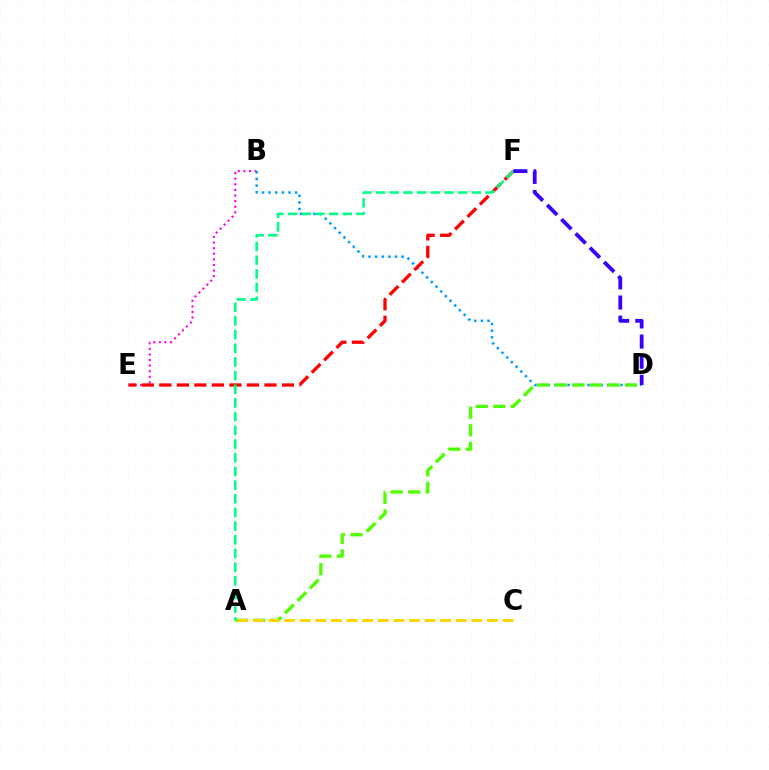{('B', 'E'): [{'color': '#ff00ed', 'line_style': 'dotted', 'thickness': 1.52}], ('B', 'D'): [{'color': '#009eff', 'line_style': 'dotted', 'thickness': 1.8}], ('E', 'F'): [{'color': '#ff0000', 'line_style': 'dashed', 'thickness': 2.38}], ('A', 'D'): [{'color': '#4fff00', 'line_style': 'dashed', 'thickness': 2.39}], ('A', 'F'): [{'color': '#00ff86', 'line_style': 'dashed', 'thickness': 1.86}], ('A', 'C'): [{'color': '#ffd500', 'line_style': 'dashed', 'thickness': 2.12}], ('D', 'F'): [{'color': '#3700ff', 'line_style': 'dashed', 'thickness': 2.74}]}